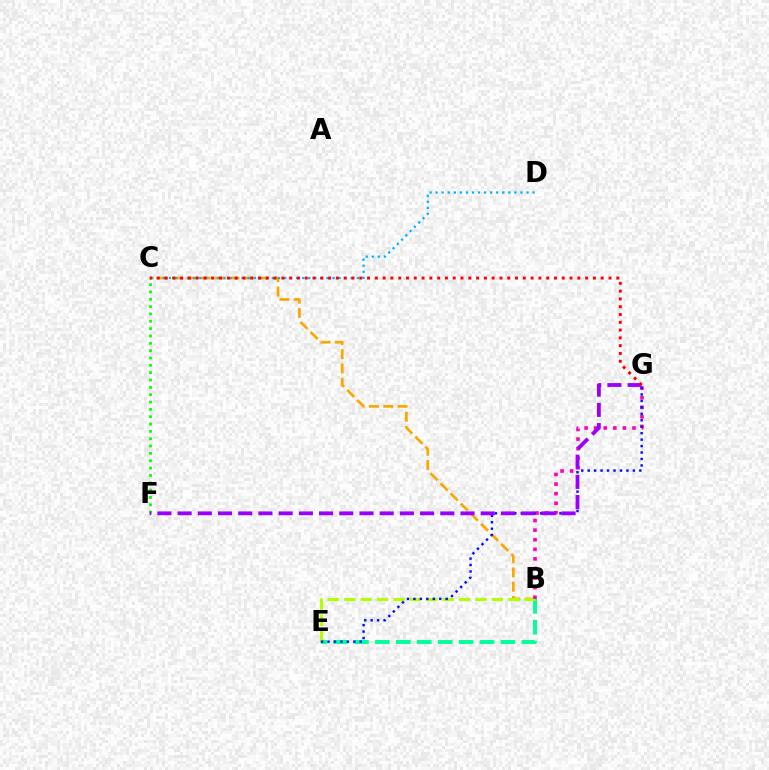{('B', 'E'): [{'color': '#00ff9d', 'line_style': 'dashed', 'thickness': 2.84}, {'color': '#b3ff00', 'line_style': 'dashed', 'thickness': 2.23}], ('B', 'C'): [{'color': '#ffa500', 'line_style': 'dashed', 'thickness': 1.94}], ('C', 'D'): [{'color': '#00b5ff', 'line_style': 'dotted', 'thickness': 1.65}], ('C', 'F'): [{'color': '#08ff00', 'line_style': 'dotted', 'thickness': 1.99}], ('B', 'G'): [{'color': '#ff00bd', 'line_style': 'dotted', 'thickness': 2.6}], ('E', 'G'): [{'color': '#0010ff', 'line_style': 'dotted', 'thickness': 1.75}], ('F', 'G'): [{'color': '#9b00ff', 'line_style': 'dashed', 'thickness': 2.75}], ('C', 'G'): [{'color': '#ff0000', 'line_style': 'dotted', 'thickness': 2.12}]}